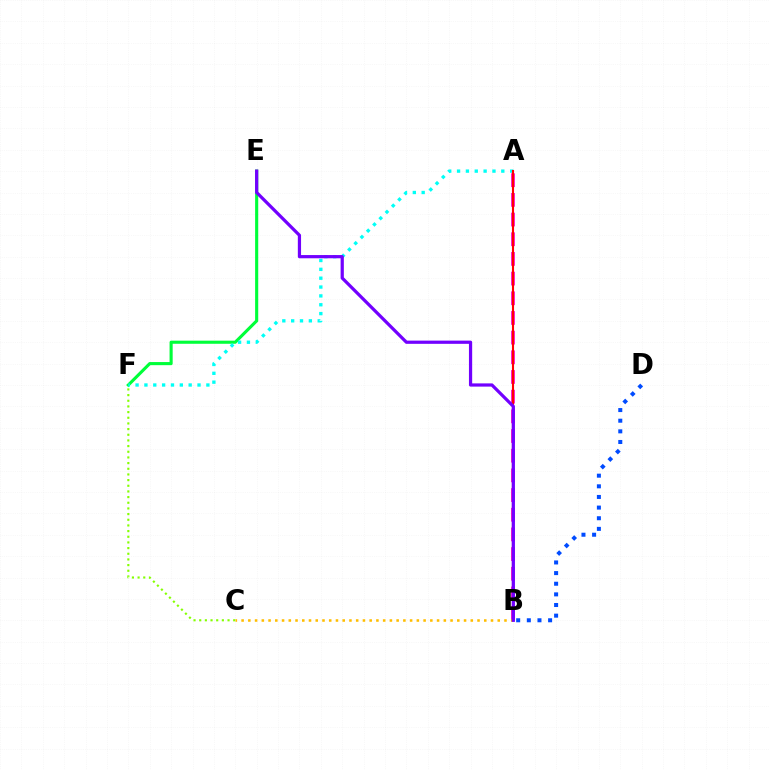{('E', 'F'): [{'color': '#00ff39', 'line_style': 'solid', 'thickness': 2.24}], ('A', 'F'): [{'color': '#00fff6', 'line_style': 'dotted', 'thickness': 2.4}], ('A', 'B'): [{'color': '#ff00cf', 'line_style': 'dashed', 'thickness': 2.67}, {'color': '#ff0000', 'line_style': 'solid', 'thickness': 1.51}], ('C', 'F'): [{'color': '#84ff00', 'line_style': 'dotted', 'thickness': 1.54}], ('B', 'C'): [{'color': '#ffbd00', 'line_style': 'dotted', 'thickness': 1.83}], ('B', 'E'): [{'color': '#7200ff', 'line_style': 'solid', 'thickness': 2.32}], ('B', 'D'): [{'color': '#004bff', 'line_style': 'dotted', 'thickness': 2.89}]}